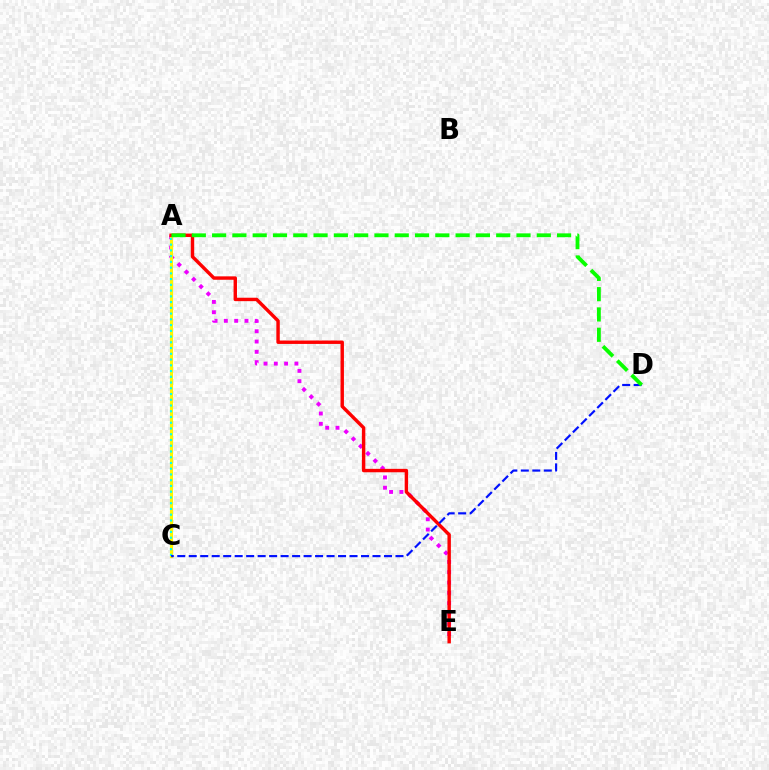{('A', 'E'): [{'color': '#ee00ff', 'line_style': 'dotted', 'thickness': 2.8}, {'color': '#ff0000', 'line_style': 'solid', 'thickness': 2.46}], ('A', 'C'): [{'color': '#fcf500', 'line_style': 'solid', 'thickness': 2.24}, {'color': '#00fff6', 'line_style': 'dotted', 'thickness': 1.56}], ('C', 'D'): [{'color': '#0010ff', 'line_style': 'dashed', 'thickness': 1.56}], ('A', 'D'): [{'color': '#08ff00', 'line_style': 'dashed', 'thickness': 2.76}]}